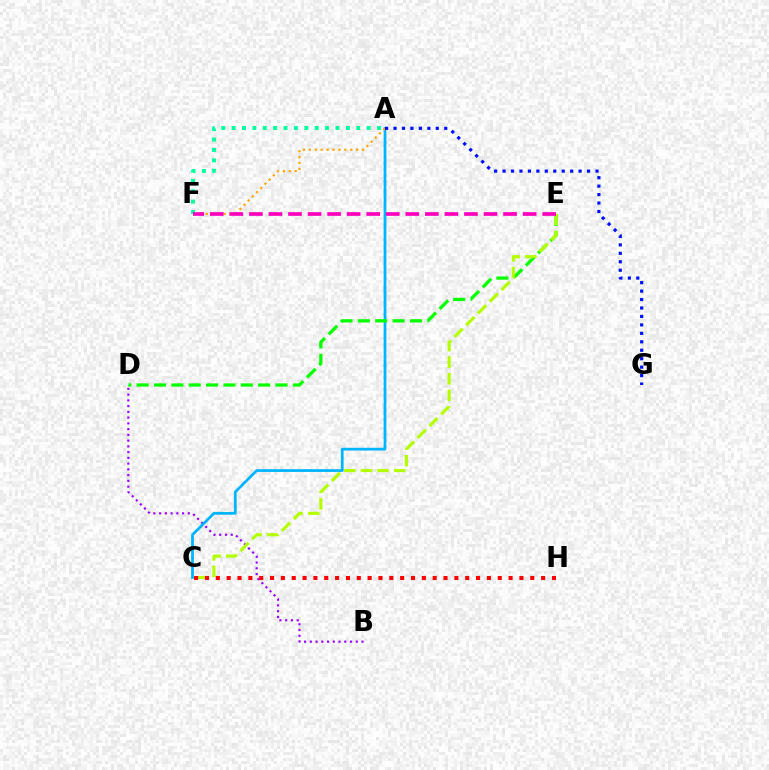{('B', 'D'): [{'color': '#9b00ff', 'line_style': 'dotted', 'thickness': 1.56}], ('A', 'C'): [{'color': '#00b5ff', 'line_style': 'solid', 'thickness': 1.98}], ('D', 'E'): [{'color': '#08ff00', 'line_style': 'dashed', 'thickness': 2.36}], ('A', 'F'): [{'color': '#ffa500', 'line_style': 'dotted', 'thickness': 1.61}, {'color': '#00ff9d', 'line_style': 'dotted', 'thickness': 2.82}], ('C', 'E'): [{'color': '#b3ff00', 'line_style': 'dashed', 'thickness': 2.26}], ('A', 'G'): [{'color': '#0010ff', 'line_style': 'dotted', 'thickness': 2.3}], ('E', 'F'): [{'color': '#ff00bd', 'line_style': 'dashed', 'thickness': 2.66}], ('C', 'H'): [{'color': '#ff0000', 'line_style': 'dotted', 'thickness': 2.95}]}